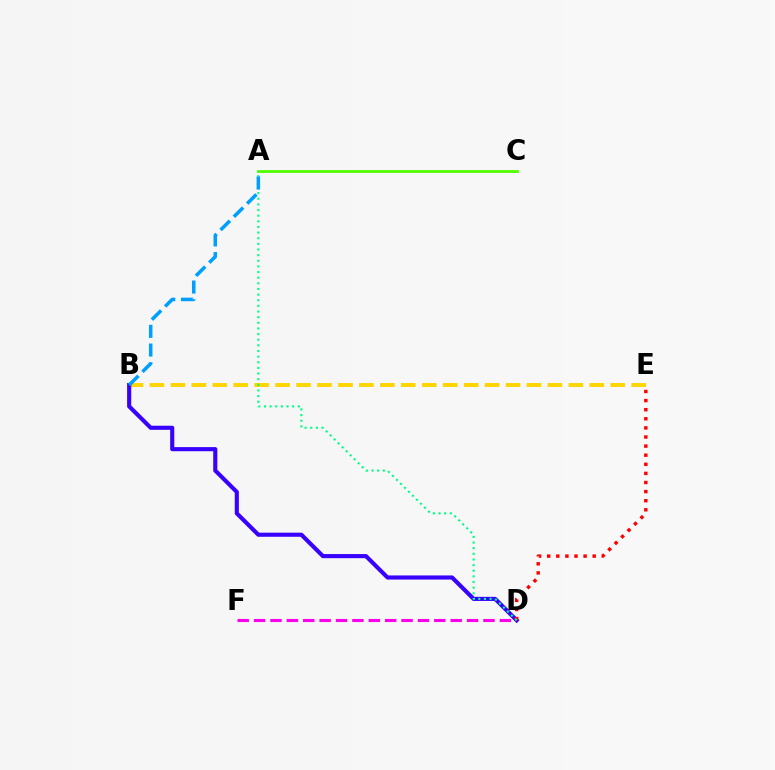{('A', 'C'): [{'color': '#4fff00', 'line_style': 'solid', 'thickness': 2.0}], ('B', 'E'): [{'color': '#ffd500', 'line_style': 'dashed', 'thickness': 2.85}], ('D', 'F'): [{'color': '#ff00ed', 'line_style': 'dashed', 'thickness': 2.23}], ('B', 'D'): [{'color': '#3700ff', 'line_style': 'solid', 'thickness': 2.96}], ('D', 'E'): [{'color': '#ff0000', 'line_style': 'dotted', 'thickness': 2.47}], ('A', 'D'): [{'color': '#00ff86', 'line_style': 'dotted', 'thickness': 1.53}], ('A', 'B'): [{'color': '#009eff', 'line_style': 'dashed', 'thickness': 2.54}]}